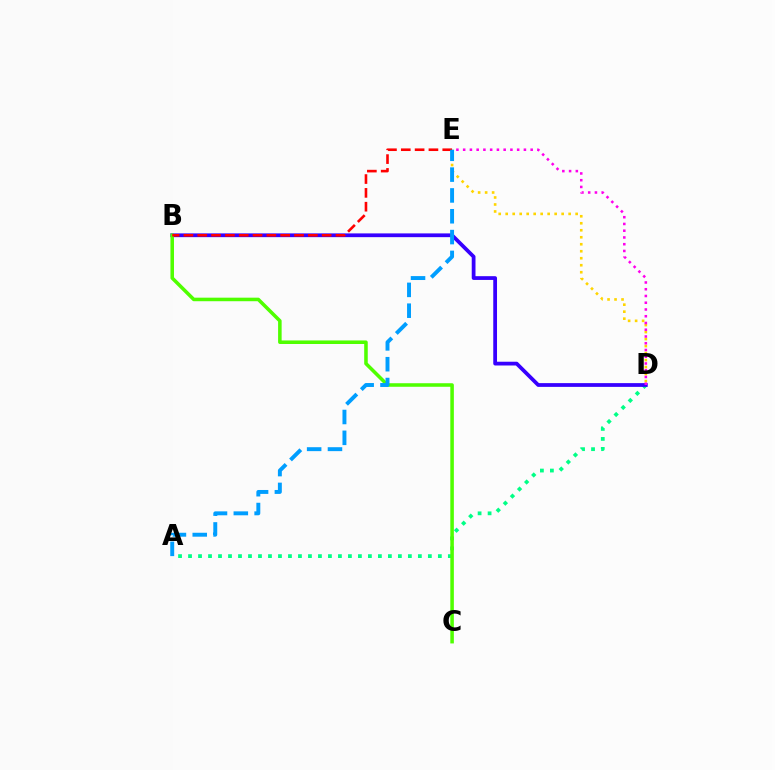{('D', 'E'): [{'color': '#ffd500', 'line_style': 'dotted', 'thickness': 1.9}, {'color': '#ff00ed', 'line_style': 'dotted', 'thickness': 1.83}], ('A', 'D'): [{'color': '#00ff86', 'line_style': 'dotted', 'thickness': 2.72}], ('B', 'D'): [{'color': '#3700ff', 'line_style': 'solid', 'thickness': 2.71}], ('B', 'C'): [{'color': '#4fff00', 'line_style': 'solid', 'thickness': 2.55}], ('B', 'E'): [{'color': '#ff0000', 'line_style': 'dashed', 'thickness': 1.88}], ('A', 'E'): [{'color': '#009eff', 'line_style': 'dashed', 'thickness': 2.83}]}